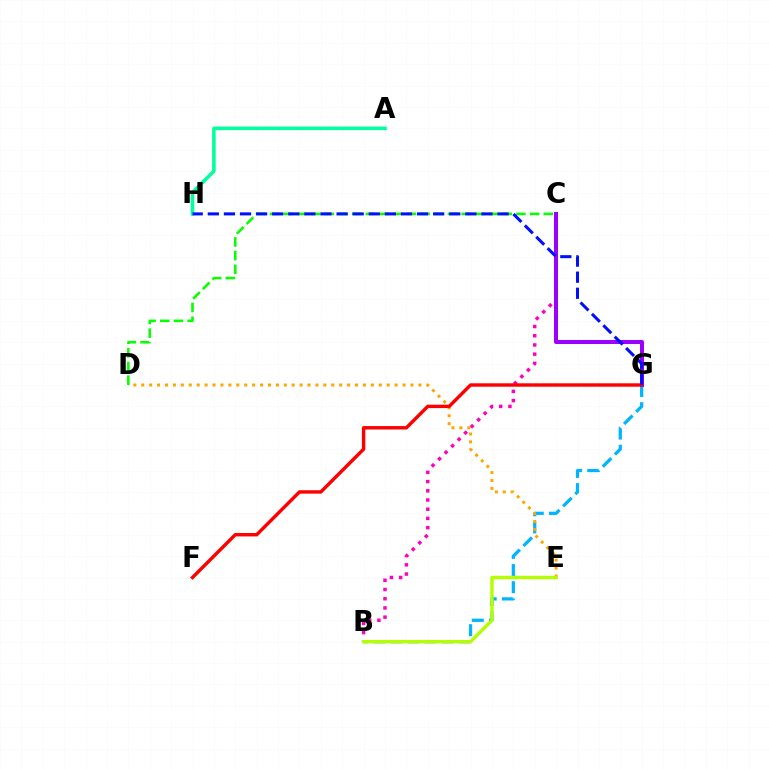{('B', 'G'): [{'color': '#00b5ff', 'line_style': 'dashed', 'thickness': 2.33}], ('B', 'C'): [{'color': '#ff00bd', 'line_style': 'dotted', 'thickness': 2.5}], ('D', 'E'): [{'color': '#ffa500', 'line_style': 'dotted', 'thickness': 2.15}], ('B', 'E'): [{'color': '#b3ff00', 'line_style': 'solid', 'thickness': 2.44}], ('C', 'D'): [{'color': '#08ff00', 'line_style': 'dashed', 'thickness': 1.86}], ('C', 'G'): [{'color': '#9b00ff', 'line_style': 'solid', 'thickness': 2.88}], ('A', 'H'): [{'color': '#00ff9d', 'line_style': 'solid', 'thickness': 2.55}], ('F', 'G'): [{'color': '#ff0000', 'line_style': 'solid', 'thickness': 2.46}], ('G', 'H'): [{'color': '#0010ff', 'line_style': 'dashed', 'thickness': 2.19}]}